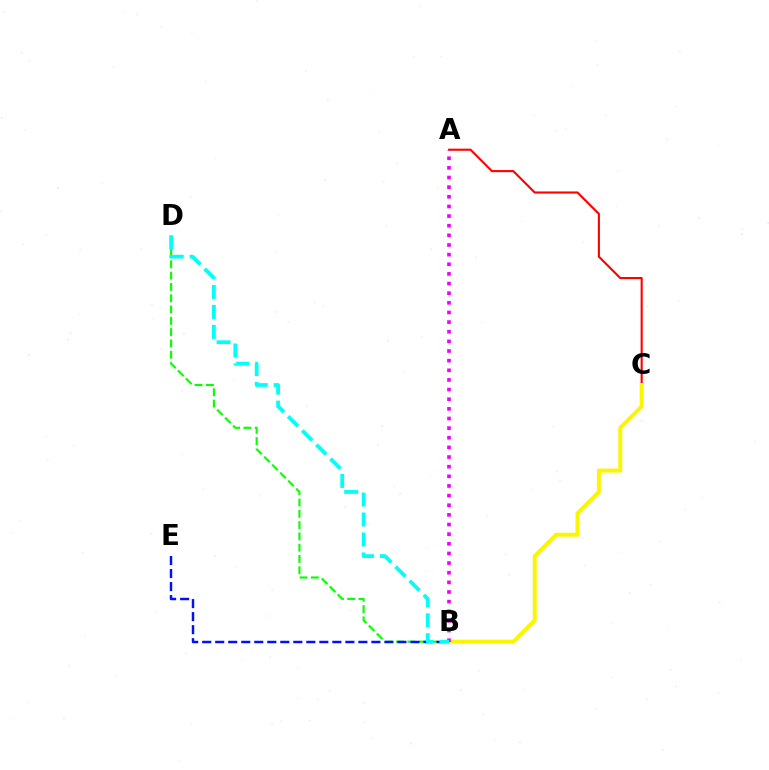{('B', 'D'): [{'color': '#08ff00', 'line_style': 'dashed', 'thickness': 1.53}, {'color': '#00fff6', 'line_style': 'dashed', 'thickness': 2.71}], ('A', 'C'): [{'color': '#ff0000', 'line_style': 'solid', 'thickness': 1.51}], ('B', 'E'): [{'color': '#0010ff', 'line_style': 'dashed', 'thickness': 1.77}], ('B', 'C'): [{'color': '#fcf500', 'line_style': 'solid', 'thickness': 2.85}], ('A', 'B'): [{'color': '#ee00ff', 'line_style': 'dotted', 'thickness': 2.62}]}